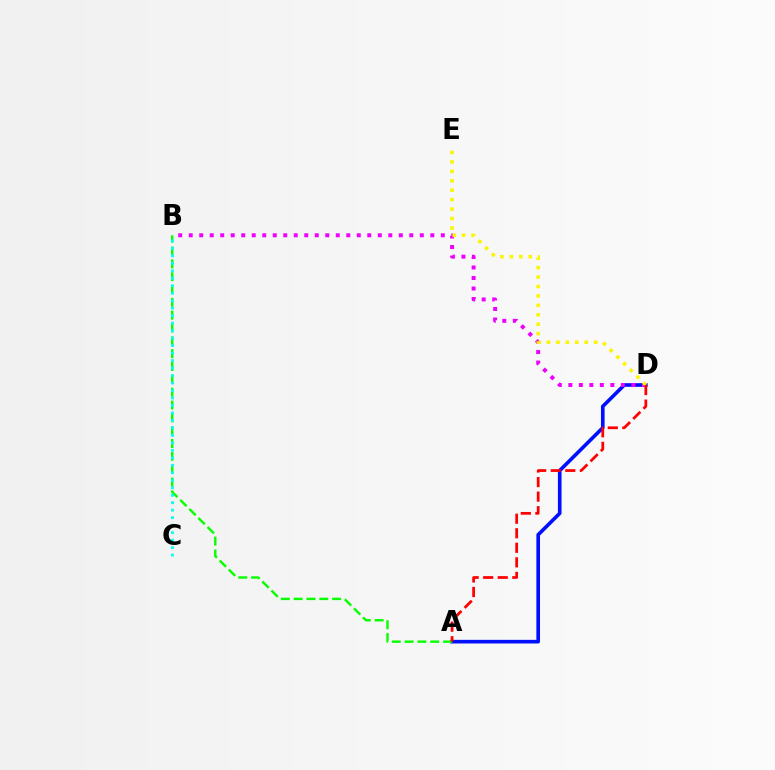{('A', 'D'): [{'color': '#0010ff', 'line_style': 'solid', 'thickness': 2.62}, {'color': '#ff0000', 'line_style': 'dashed', 'thickness': 1.98}], ('A', 'B'): [{'color': '#08ff00', 'line_style': 'dashed', 'thickness': 1.74}], ('B', 'C'): [{'color': '#00fff6', 'line_style': 'dotted', 'thickness': 2.03}], ('B', 'D'): [{'color': '#ee00ff', 'line_style': 'dotted', 'thickness': 2.85}], ('D', 'E'): [{'color': '#fcf500', 'line_style': 'dotted', 'thickness': 2.56}]}